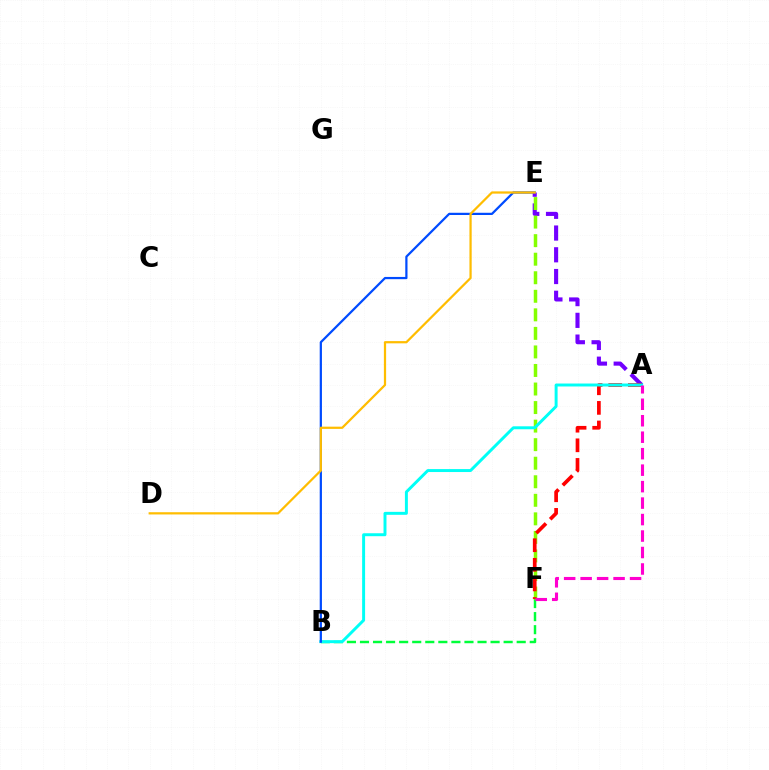{('A', 'E'): [{'color': '#7200ff', 'line_style': 'dashed', 'thickness': 2.95}], ('B', 'F'): [{'color': '#00ff39', 'line_style': 'dashed', 'thickness': 1.77}], ('E', 'F'): [{'color': '#84ff00', 'line_style': 'dashed', 'thickness': 2.52}], ('A', 'F'): [{'color': '#ff0000', 'line_style': 'dashed', 'thickness': 2.66}, {'color': '#ff00cf', 'line_style': 'dashed', 'thickness': 2.24}], ('A', 'B'): [{'color': '#00fff6', 'line_style': 'solid', 'thickness': 2.13}], ('B', 'E'): [{'color': '#004bff', 'line_style': 'solid', 'thickness': 1.61}], ('D', 'E'): [{'color': '#ffbd00', 'line_style': 'solid', 'thickness': 1.61}]}